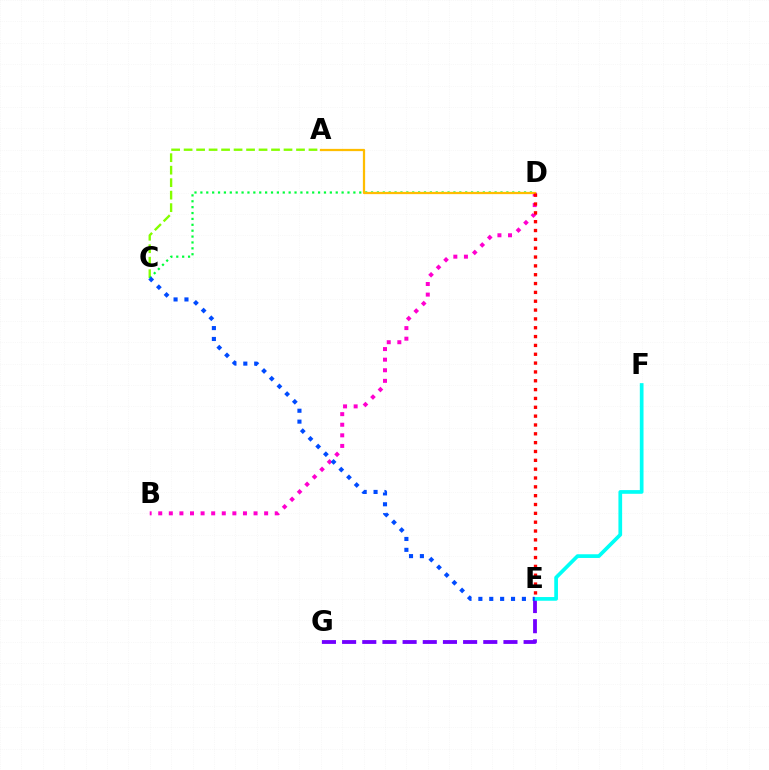{('A', 'C'): [{'color': '#84ff00', 'line_style': 'dashed', 'thickness': 1.7}], ('C', 'D'): [{'color': '#00ff39', 'line_style': 'dotted', 'thickness': 1.6}], ('E', 'G'): [{'color': '#7200ff', 'line_style': 'dashed', 'thickness': 2.74}], ('E', 'F'): [{'color': '#00fff6', 'line_style': 'solid', 'thickness': 2.67}], ('B', 'D'): [{'color': '#ff00cf', 'line_style': 'dotted', 'thickness': 2.88}], ('C', 'E'): [{'color': '#004bff', 'line_style': 'dotted', 'thickness': 2.96}], ('A', 'D'): [{'color': '#ffbd00', 'line_style': 'solid', 'thickness': 1.62}], ('D', 'E'): [{'color': '#ff0000', 'line_style': 'dotted', 'thickness': 2.4}]}